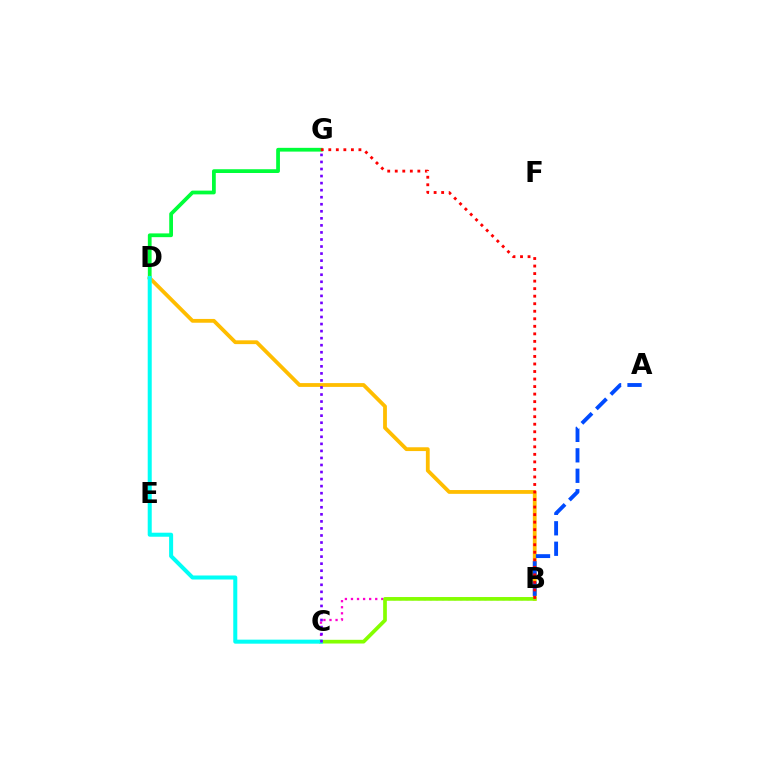{('D', 'G'): [{'color': '#00ff39', 'line_style': 'solid', 'thickness': 2.71}], ('B', 'C'): [{'color': '#ff00cf', 'line_style': 'dotted', 'thickness': 1.65}, {'color': '#84ff00', 'line_style': 'solid', 'thickness': 2.67}], ('B', 'D'): [{'color': '#ffbd00', 'line_style': 'solid', 'thickness': 2.74}], ('A', 'B'): [{'color': '#004bff', 'line_style': 'dashed', 'thickness': 2.78}], ('C', 'D'): [{'color': '#00fff6', 'line_style': 'solid', 'thickness': 2.9}], ('C', 'G'): [{'color': '#7200ff', 'line_style': 'dotted', 'thickness': 1.91}], ('B', 'G'): [{'color': '#ff0000', 'line_style': 'dotted', 'thickness': 2.05}]}